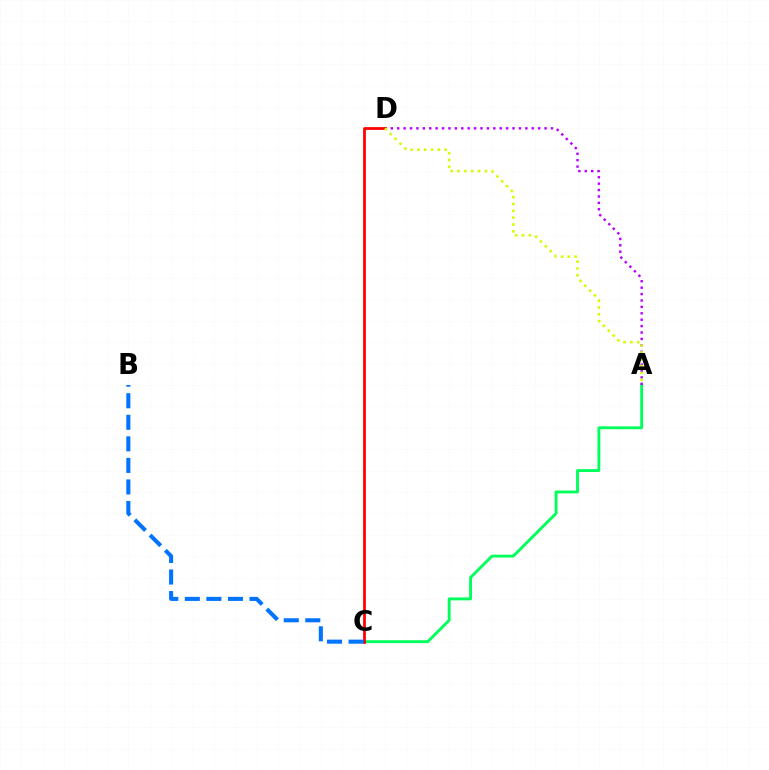{('A', 'C'): [{'color': '#00ff5c', 'line_style': 'solid', 'thickness': 2.08}], ('A', 'D'): [{'color': '#b900ff', 'line_style': 'dotted', 'thickness': 1.74}, {'color': '#d1ff00', 'line_style': 'dotted', 'thickness': 1.86}], ('C', 'D'): [{'color': '#ff0000', 'line_style': 'solid', 'thickness': 1.99}], ('B', 'C'): [{'color': '#0074ff', 'line_style': 'dashed', 'thickness': 2.93}]}